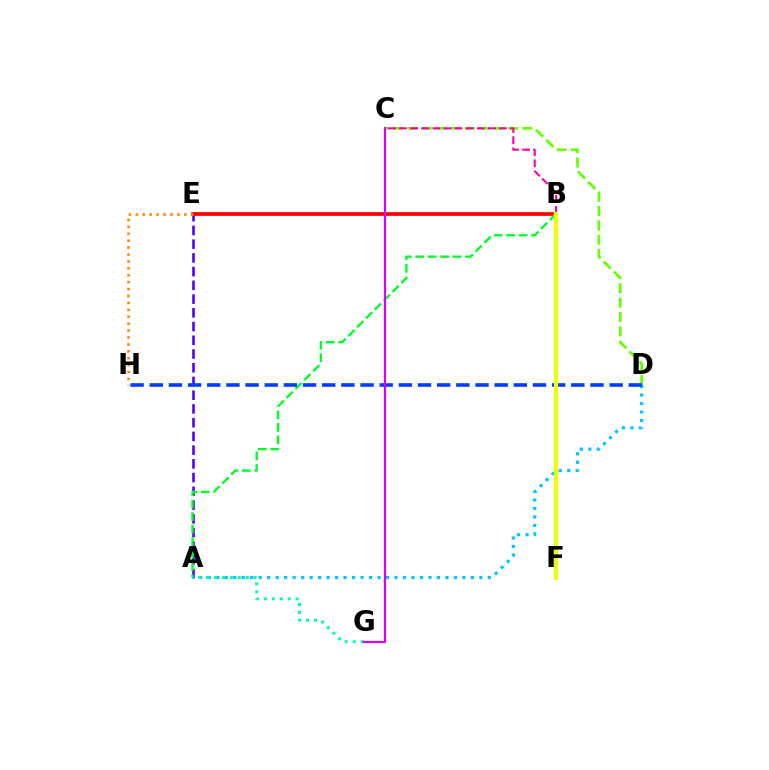{('A', 'E'): [{'color': '#4f00ff', 'line_style': 'dashed', 'thickness': 1.87}], ('B', 'E'): [{'color': '#ff0000', 'line_style': 'solid', 'thickness': 2.67}], ('C', 'D'): [{'color': '#66ff00', 'line_style': 'dashed', 'thickness': 1.95}], ('A', 'B'): [{'color': '#00ff27', 'line_style': 'dashed', 'thickness': 1.7}], ('A', 'D'): [{'color': '#00c7ff', 'line_style': 'dotted', 'thickness': 2.31}], ('D', 'H'): [{'color': '#003fff', 'line_style': 'dashed', 'thickness': 2.6}], ('B', 'C'): [{'color': '#ff00a0', 'line_style': 'dashed', 'thickness': 1.51}], ('A', 'G'): [{'color': '#00ffaf', 'line_style': 'dotted', 'thickness': 2.15}], ('C', 'G'): [{'color': '#d600ff', 'line_style': 'solid', 'thickness': 1.61}], ('E', 'H'): [{'color': '#ff8800', 'line_style': 'dotted', 'thickness': 1.88}], ('B', 'F'): [{'color': '#eeff00', 'line_style': 'solid', 'thickness': 2.99}]}